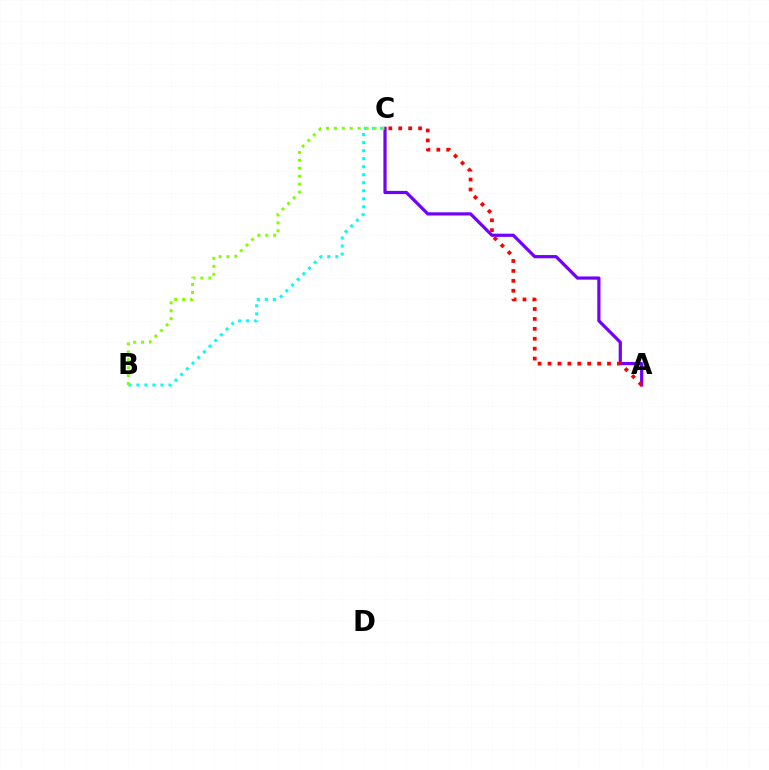{('B', 'C'): [{'color': '#00fff6', 'line_style': 'dotted', 'thickness': 2.18}, {'color': '#84ff00', 'line_style': 'dotted', 'thickness': 2.15}], ('A', 'C'): [{'color': '#7200ff', 'line_style': 'solid', 'thickness': 2.3}, {'color': '#ff0000', 'line_style': 'dotted', 'thickness': 2.69}]}